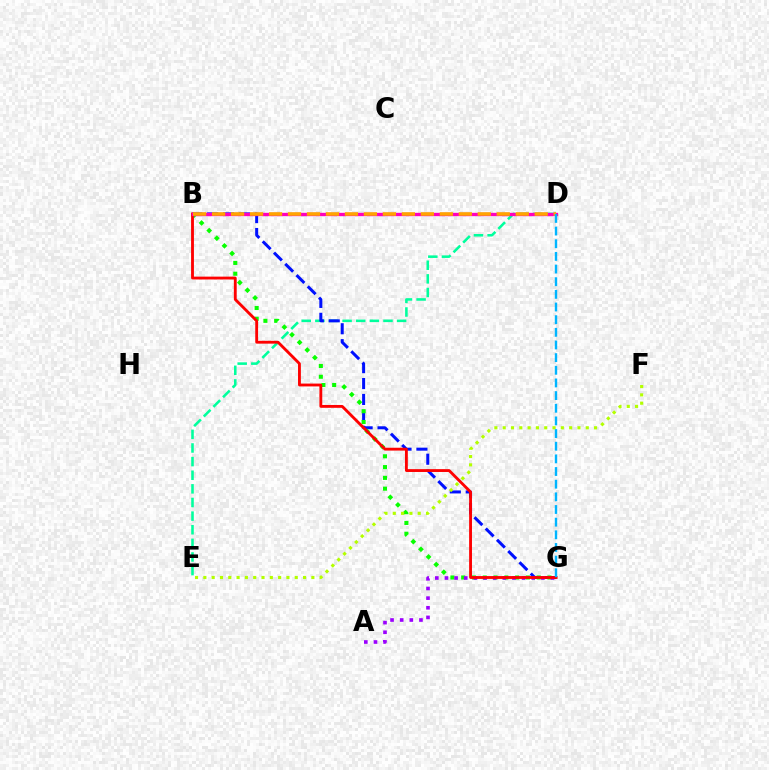{('D', 'E'): [{'color': '#00ff9d', 'line_style': 'dashed', 'thickness': 1.85}], ('B', 'G'): [{'color': '#0010ff', 'line_style': 'dashed', 'thickness': 2.16}, {'color': '#08ff00', 'line_style': 'dotted', 'thickness': 2.93}, {'color': '#ff0000', 'line_style': 'solid', 'thickness': 2.05}], ('A', 'G'): [{'color': '#9b00ff', 'line_style': 'dotted', 'thickness': 2.62}], ('E', 'F'): [{'color': '#b3ff00', 'line_style': 'dotted', 'thickness': 2.26}], ('B', 'D'): [{'color': '#ff00bd', 'line_style': 'solid', 'thickness': 2.41}, {'color': '#ffa500', 'line_style': 'dashed', 'thickness': 2.58}], ('D', 'G'): [{'color': '#00b5ff', 'line_style': 'dashed', 'thickness': 1.72}]}